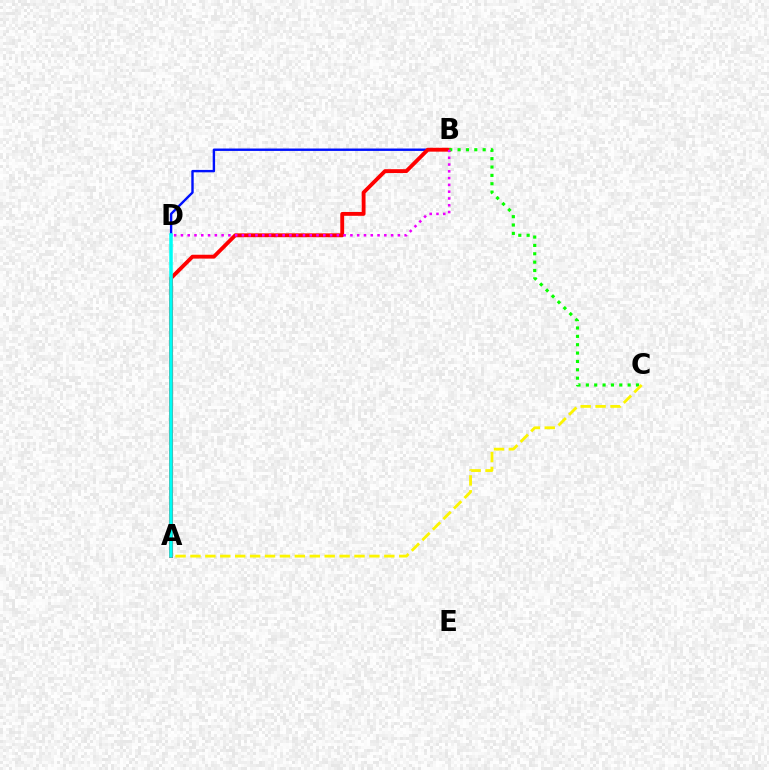{('B', 'D'): [{'color': '#0010ff', 'line_style': 'solid', 'thickness': 1.73}, {'color': '#ee00ff', 'line_style': 'dotted', 'thickness': 1.84}], ('A', 'B'): [{'color': '#ff0000', 'line_style': 'solid', 'thickness': 2.77}], ('B', 'C'): [{'color': '#08ff00', 'line_style': 'dotted', 'thickness': 2.27}], ('A', 'C'): [{'color': '#fcf500', 'line_style': 'dashed', 'thickness': 2.03}], ('A', 'D'): [{'color': '#00fff6', 'line_style': 'solid', 'thickness': 2.54}]}